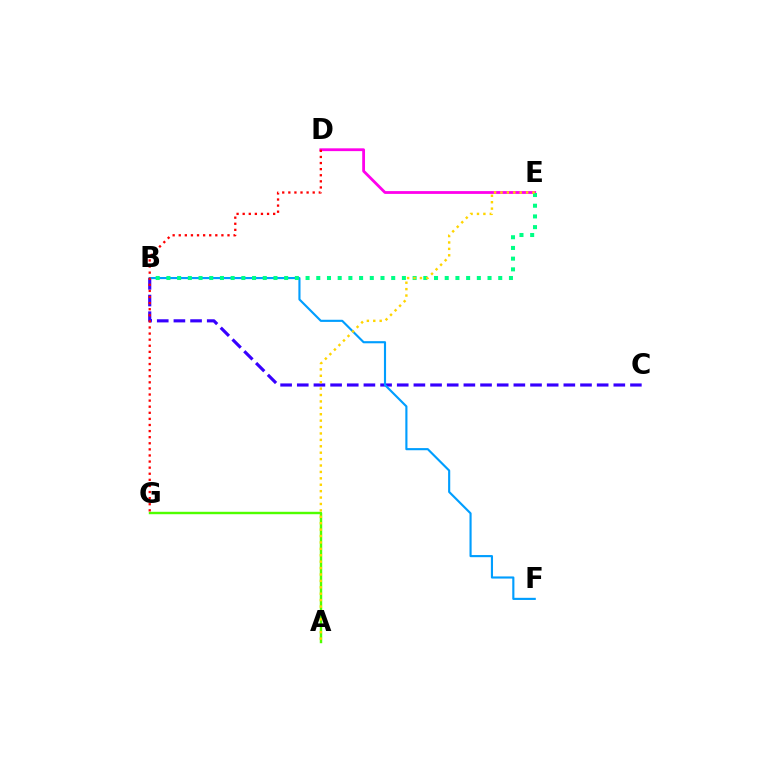{('B', 'C'): [{'color': '#3700ff', 'line_style': 'dashed', 'thickness': 2.26}], ('A', 'G'): [{'color': '#4fff00', 'line_style': 'solid', 'thickness': 1.75}], ('B', 'F'): [{'color': '#009eff', 'line_style': 'solid', 'thickness': 1.54}], ('D', 'E'): [{'color': '#ff00ed', 'line_style': 'solid', 'thickness': 2.01}], ('B', 'E'): [{'color': '#00ff86', 'line_style': 'dotted', 'thickness': 2.91}], ('D', 'G'): [{'color': '#ff0000', 'line_style': 'dotted', 'thickness': 1.66}], ('A', 'E'): [{'color': '#ffd500', 'line_style': 'dotted', 'thickness': 1.74}]}